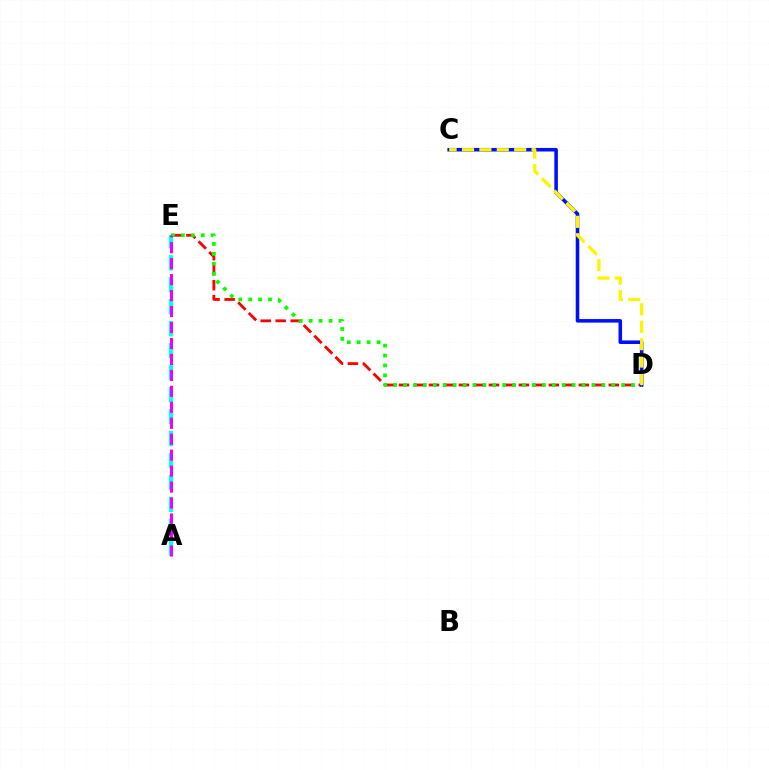{('D', 'E'): [{'color': '#ff0000', 'line_style': 'dashed', 'thickness': 2.04}, {'color': '#08ff00', 'line_style': 'dotted', 'thickness': 2.69}], ('C', 'D'): [{'color': '#0010ff', 'line_style': 'solid', 'thickness': 2.57}, {'color': '#fcf500', 'line_style': 'dashed', 'thickness': 2.36}], ('A', 'E'): [{'color': '#00fff6', 'line_style': 'dashed', 'thickness': 2.98}, {'color': '#ee00ff', 'line_style': 'dashed', 'thickness': 2.17}]}